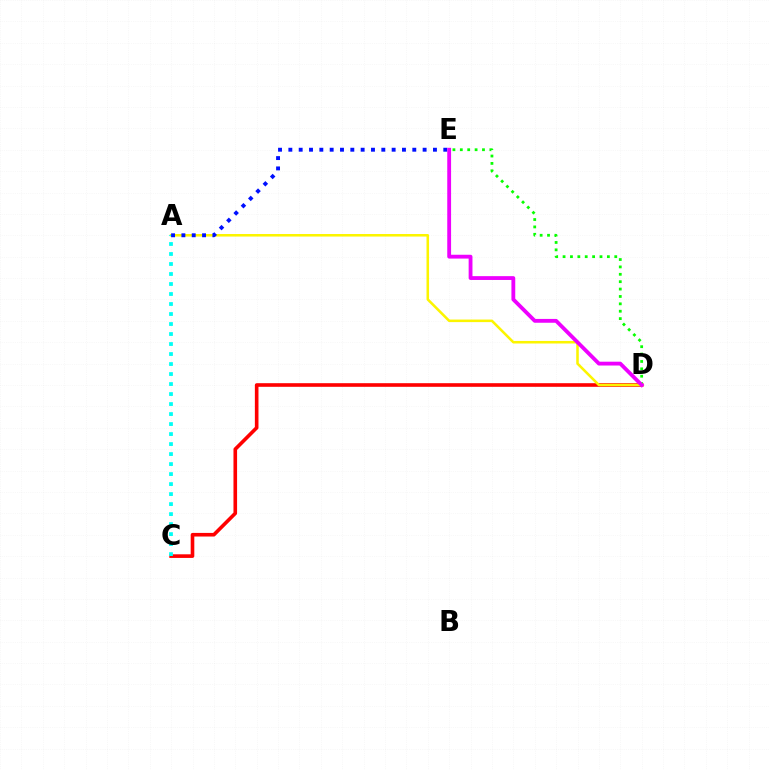{('C', 'D'): [{'color': '#ff0000', 'line_style': 'solid', 'thickness': 2.6}], ('A', 'D'): [{'color': '#fcf500', 'line_style': 'solid', 'thickness': 1.84}], ('A', 'C'): [{'color': '#00fff6', 'line_style': 'dotted', 'thickness': 2.72}], ('A', 'E'): [{'color': '#0010ff', 'line_style': 'dotted', 'thickness': 2.81}], ('D', 'E'): [{'color': '#08ff00', 'line_style': 'dotted', 'thickness': 2.01}, {'color': '#ee00ff', 'line_style': 'solid', 'thickness': 2.75}]}